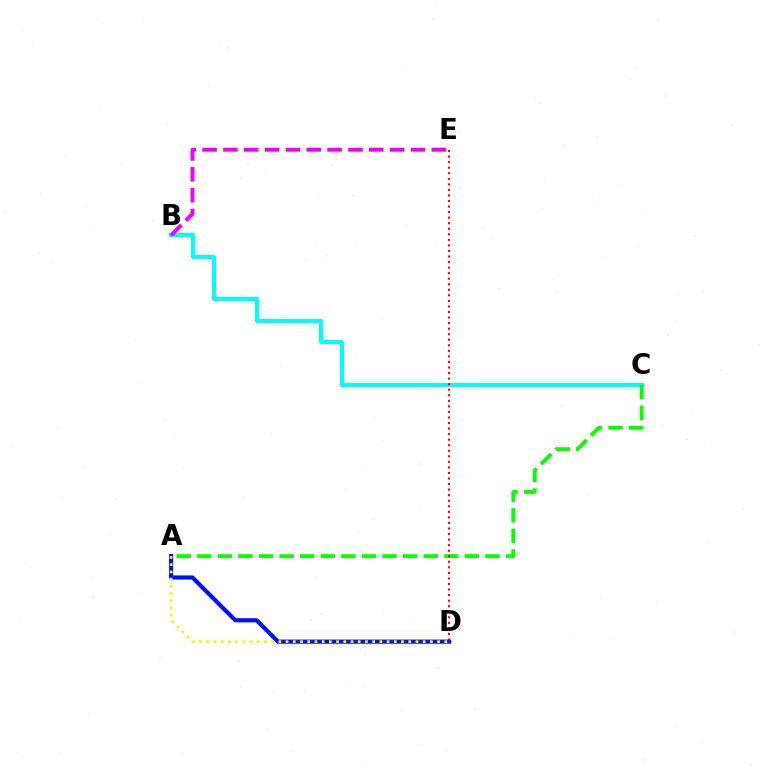{('B', 'C'): [{'color': '#00fff6', 'line_style': 'solid', 'thickness': 2.9}], ('A', 'D'): [{'color': '#0010ff', 'line_style': 'solid', 'thickness': 3.0}, {'color': '#fcf500', 'line_style': 'dotted', 'thickness': 1.96}], ('B', 'E'): [{'color': '#ee00ff', 'line_style': 'dashed', 'thickness': 2.83}], ('A', 'C'): [{'color': '#08ff00', 'line_style': 'dashed', 'thickness': 2.8}], ('D', 'E'): [{'color': '#ff0000', 'line_style': 'dotted', 'thickness': 1.51}]}